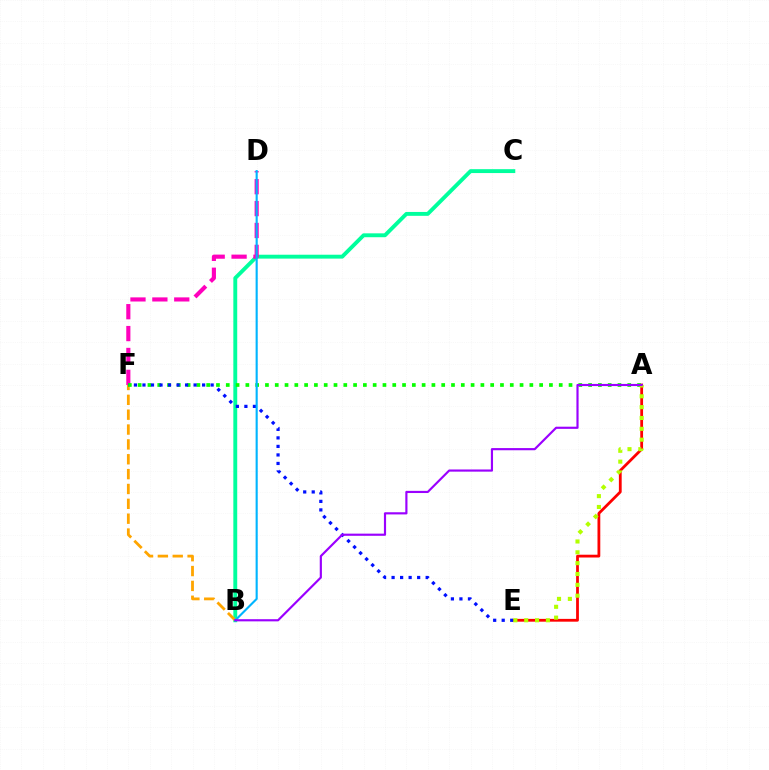{('A', 'E'): [{'color': '#ff0000', 'line_style': 'solid', 'thickness': 2.01}, {'color': '#b3ff00', 'line_style': 'dotted', 'thickness': 2.95}], ('B', 'C'): [{'color': '#00ff9d', 'line_style': 'solid', 'thickness': 2.8}], ('D', 'F'): [{'color': '#ff00bd', 'line_style': 'dashed', 'thickness': 2.97}], ('B', 'F'): [{'color': '#ffa500', 'line_style': 'dashed', 'thickness': 2.02}], ('A', 'F'): [{'color': '#08ff00', 'line_style': 'dotted', 'thickness': 2.66}], ('E', 'F'): [{'color': '#0010ff', 'line_style': 'dotted', 'thickness': 2.32}], ('B', 'D'): [{'color': '#00b5ff', 'line_style': 'solid', 'thickness': 1.53}], ('A', 'B'): [{'color': '#9b00ff', 'line_style': 'solid', 'thickness': 1.56}]}